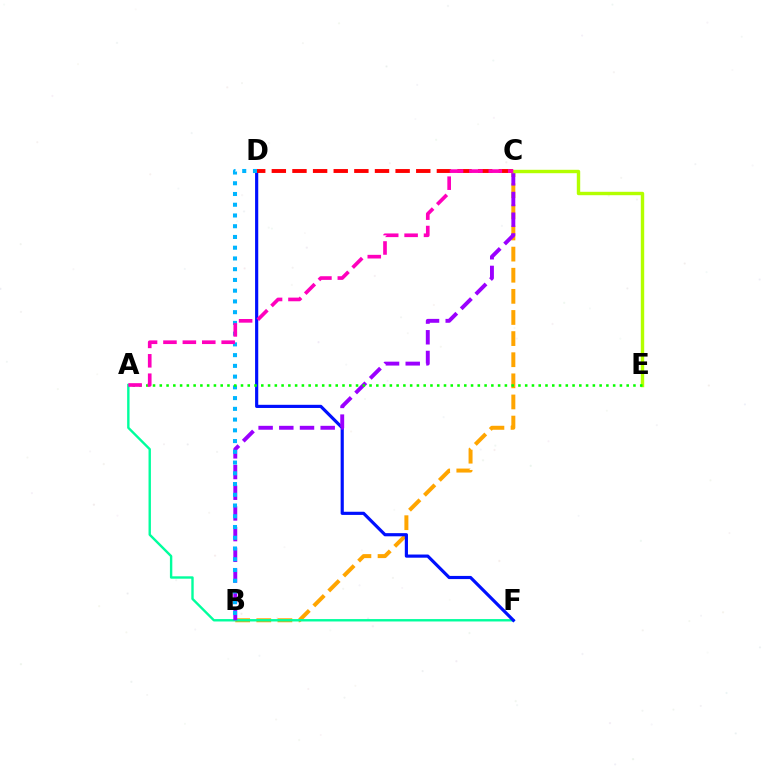{('B', 'C'): [{'color': '#ffa500', 'line_style': 'dashed', 'thickness': 2.87}, {'color': '#9b00ff', 'line_style': 'dashed', 'thickness': 2.81}], ('A', 'F'): [{'color': '#00ff9d', 'line_style': 'solid', 'thickness': 1.72}], ('D', 'F'): [{'color': '#0010ff', 'line_style': 'solid', 'thickness': 2.28}], ('B', 'D'): [{'color': '#00b5ff', 'line_style': 'dotted', 'thickness': 2.92}], ('C', 'D'): [{'color': '#ff0000', 'line_style': 'dashed', 'thickness': 2.8}], ('C', 'E'): [{'color': '#b3ff00', 'line_style': 'solid', 'thickness': 2.45}], ('A', 'E'): [{'color': '#08ff00', 'line_style': 'dotted', 'thickness': 1.84}], ('A', 'C'): [{'color': '#ff00bd', 'line_style': 'dashed', 'thickness': 2.64}]}